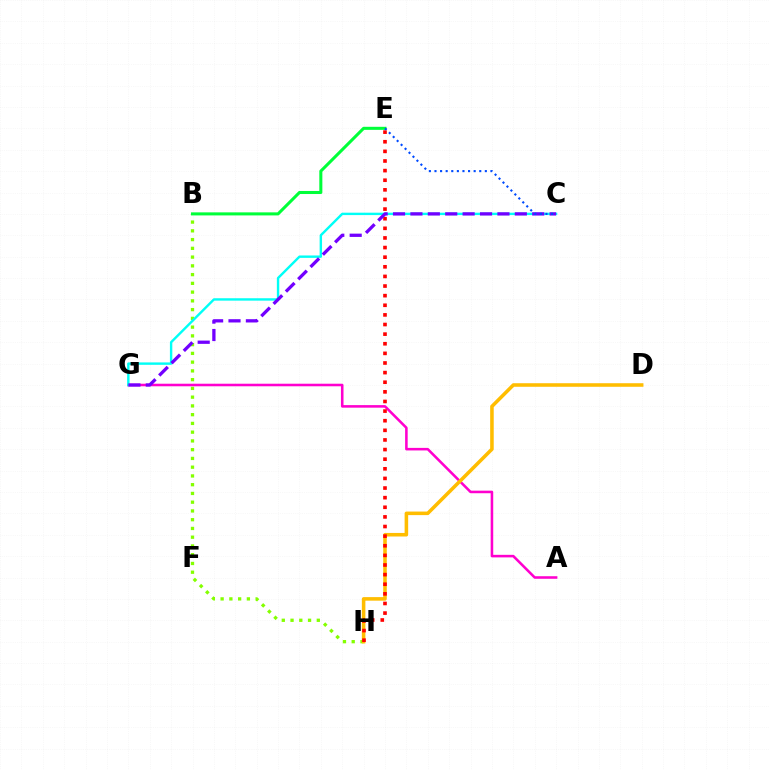{('B', 'H'): [{'color': '#84ff00', 'line_style': 'dotted', 'thickness': 2.38}], ('A', 'G'): [{'color': '#ff00cf', 'line_style': 'solid', 'thickness': 1.84}], ('D', 'H'): [{'color': '#ffbd00', 'line_style': 'solid', 'thickness': 2.56}], ('E', 'H'): [{'color': '#ff0000', 'line_style': 'dotted', 'thickness': 2.61}], ('C', 'G'): [{'color': '#00fff6', 'line_style': 'solid', 'thickness': 1.73}, {'color': '#7200ff', 'line_style': 'dashed', 'thickness': 2.36}], ('B', 'E'): [{'color': '#00ff39', 'line_style': 'solid', 'thickness': 2.19}], ('C', 'E'): [{'color': '#004bff', 'line_style': 'dotted', 'thickness': 1.52}]}